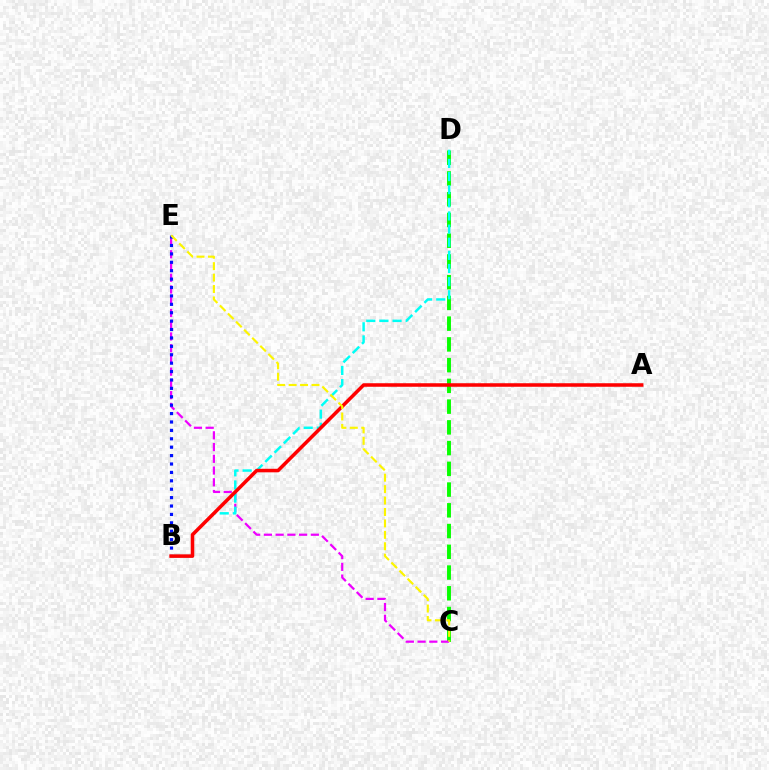{('C', 'D'): [{'color': '#08ff00', 'line_style': 'dashed', 'thickness': 2.82}], ('C', 'E'): [{'color': '#ee00ff', 'line_style': 'dashed', 'thickness': 1.59}, {'color': '#fcf500', 'line_style': 'dashed', 'thickness': 1.55}], ('B', 'D'): [{'color': '#00fff6', 'line_style': 'dashed', 'thickness': 1.78}], ('B', 'E'): [{'color': '#0010ff', 'line_style': 'dotted', 'thickness': 2.28}], ('A', 'B'): [{'color': '#ff0000', 'line_style': 'solid', 'thickness': 2.54}]}